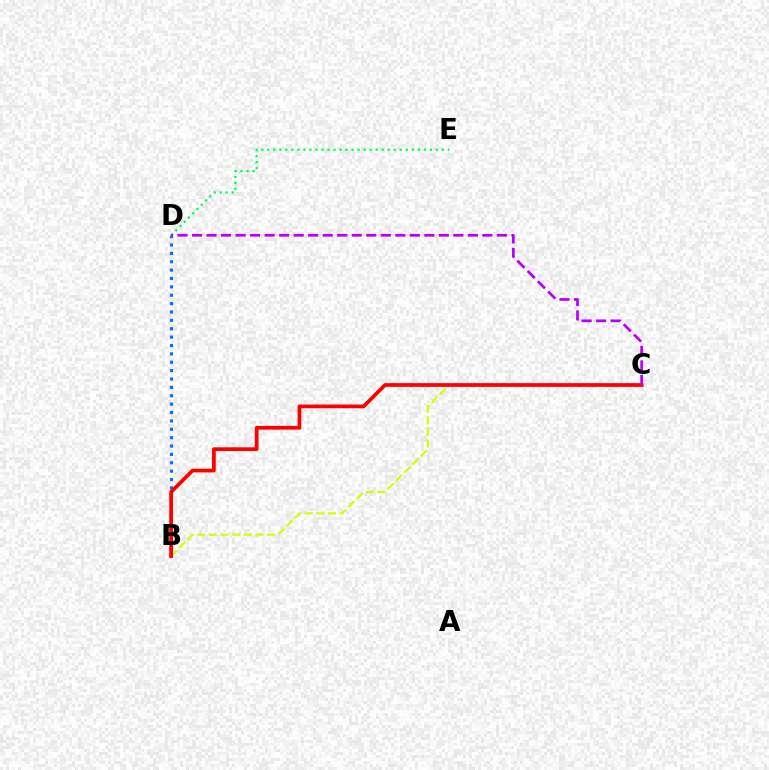{('D', 'E'): [{'color': '#00ff5c', 'line_style': 'dotted', 'thickness': 1.64}], ('B', 'C'): [{'color': '#d1ff00', 'line_style': 'dashed', 'thickness': 1.58}, {'color': '#ff0000', 'line_style': 'solid', 'thickness': 2.68}], ('B', 'D'): [{'color': '#0074ff', 'line_style': 'dotted', 'thickness': 2.28}], ('C', 'D'): [{'color': '#b900ff', 'line_style': 'dashed', 'thickness': 1.97}]}